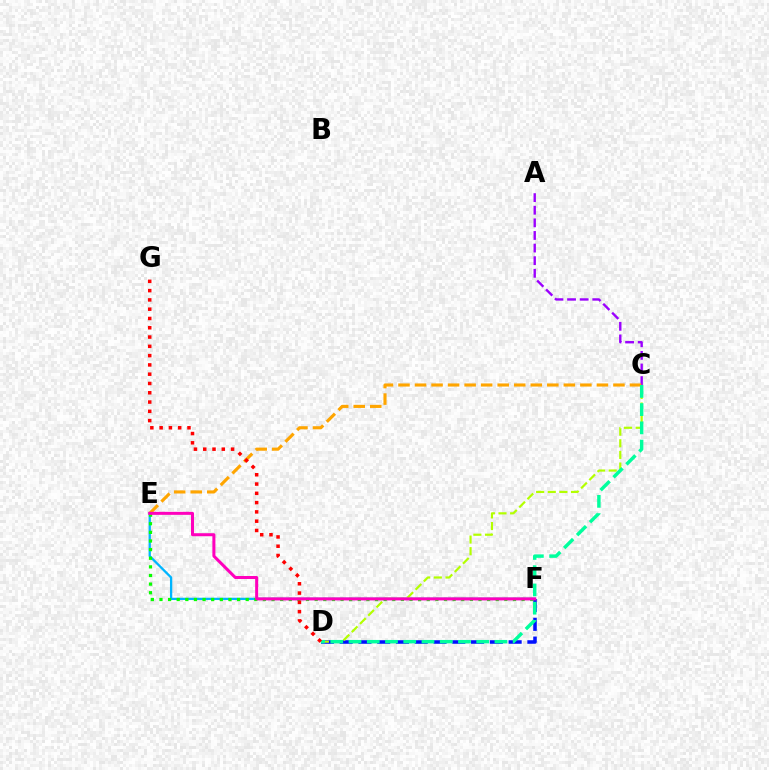{('E', 'F'): [{'color': '#00b5ff', 'line_style': 'solid', 'thickness': 1.65}, {'color': '#08ff00', 'line_style': 'dotted', 'thickness': 2.34}, {'color': '#ff00bd', 'line_style': 'solid', 'thickness': 2.17}], ('D', 'F'): [{'color': '#0010ff', 'line_style': 'dashed', 'thickness': 2.55}], ('A', 'C'): [{'color': '#9b00ff', 'line_style': 'dashed', 'thickness': 1.71}], ('C', 'D'): [{'color': '#b3ff00', 'line_style': 'dashed', 'thickness': 1.58}, {'color': '#00ff9d', 'line_style': 'dashed', 'thickness': 2.48}], ('C', 'E'): [{'color': '#ffa500', 'line_style': 'dashed', 'thickness': 2.25}], ('D', 'G'): [{'color': '#ff0000', 'line_style': 'dotted', 'thickness': 2.52}]}